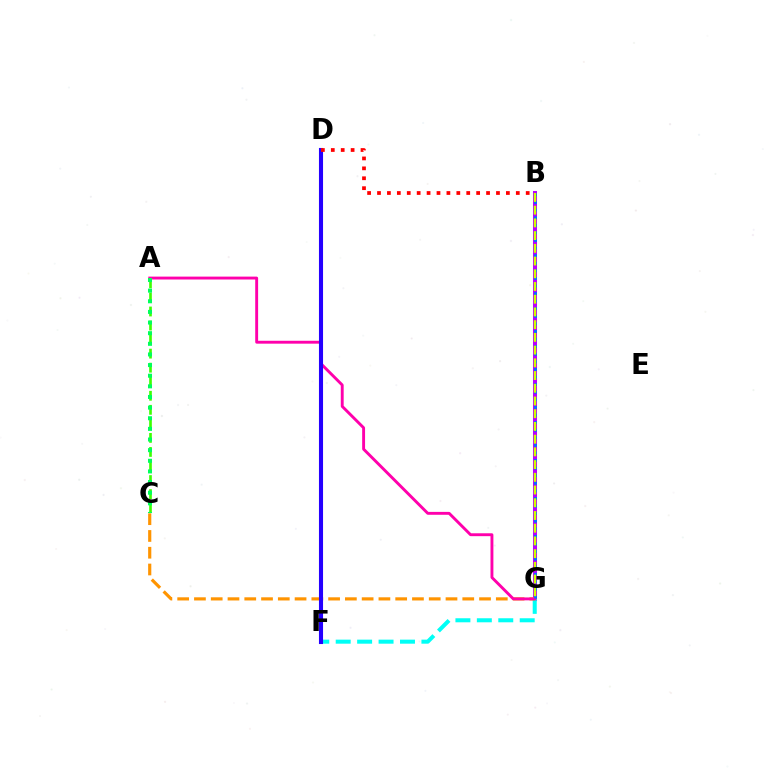{('B', 'G'): [{'color': '#b900ff', 'line_style': 'solid', 'thickness': 2.9}, {'color': '#0074ff', 'line_style': 'dotted', 'thickness': 2.06}, {'color': '#d1ff00', 'line_style': 'dashed', 'thickness': 1.73}], ('F', 'G'): [{'color': '#00fff6', 'line_style': 'dashed', 'thickness': 2.91}], ('C', 'G'): [{'color': '#ff9400', 'line_style': 'dashed', 'thickness': 2.28}], ('A', 'G'): [{'color': '#ff00ac', 'line_style': 'solid', 'thickness': 2.08}], ('D', 'F'): [{'color': '#2500ff', 'line_style': 'solid', 'thickness': 2.94}], ('A', 'C'): [{'color': '#3dff00', 'line_style': 'dashed', 'thickness': 1.91}, {'color': '#00ff5c', 'line_style': 'dotted', 'thickness': 2.89}], ('B', 'D'): [{'color': '#ff0000', 'line_style': 'dotted', 'thickness': 2.69}]}